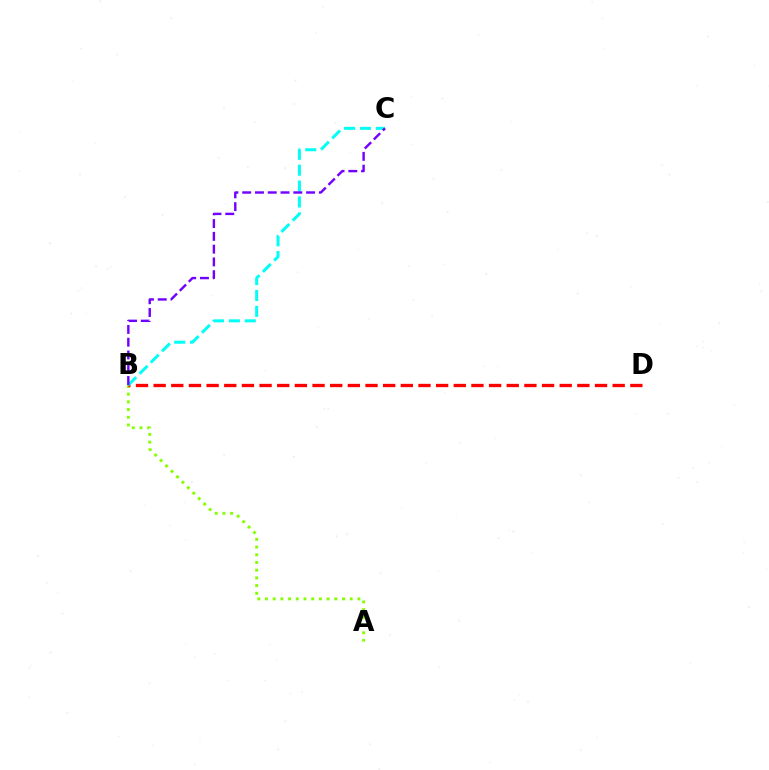{('A', 'B'): [{'color': '#84ff00', 'line_style': 'dotted', 'thickness': 2.09}], ('B', 'D'): [{'color': '#ff0000', 'line_style': 'dashed', 'thickness': 2.4}], ('B', 'C'): [{'color': '#00fff6', 'line_style': 'dashed', 'thickness': 2.16}, {'color': '#7200ff', 'line_style': 'dashed', 'thickness': 1.74}]}